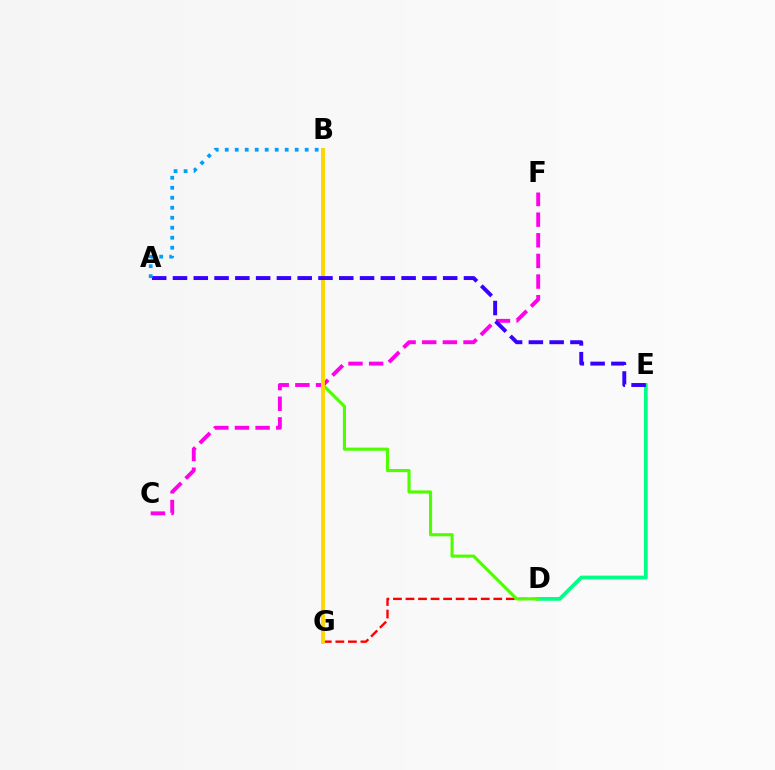{('D', 'E'): [{'color': '#00ff86', 'line_style': 'solid', 'thickness': 2.69}], ('D', 'G'): [{'color': '#ff0000', 'line_style': 'dashed', 'thickness': 1.7}], ('B', 'D'): [{'color': '#4fff00', 'line_style': 'solid', 'thickness': 2.24}], ('C', 'F'): [{'color': '#ff00ed', 'line_style': 'dashed', 'thickness': 2.8}], ('B', 'G'): [{'color': '#ffd500', 'line_style': 'solid', 'thickness': 2.79}], ('A', 'E'): [{'color': '#3700ff', 'line_style': 'dashed', 'thickness': 2.82}], ('A', 'B'): [{'color': '#009eff', 'line_style': 'dotted', 'thickness': 2.72}]}